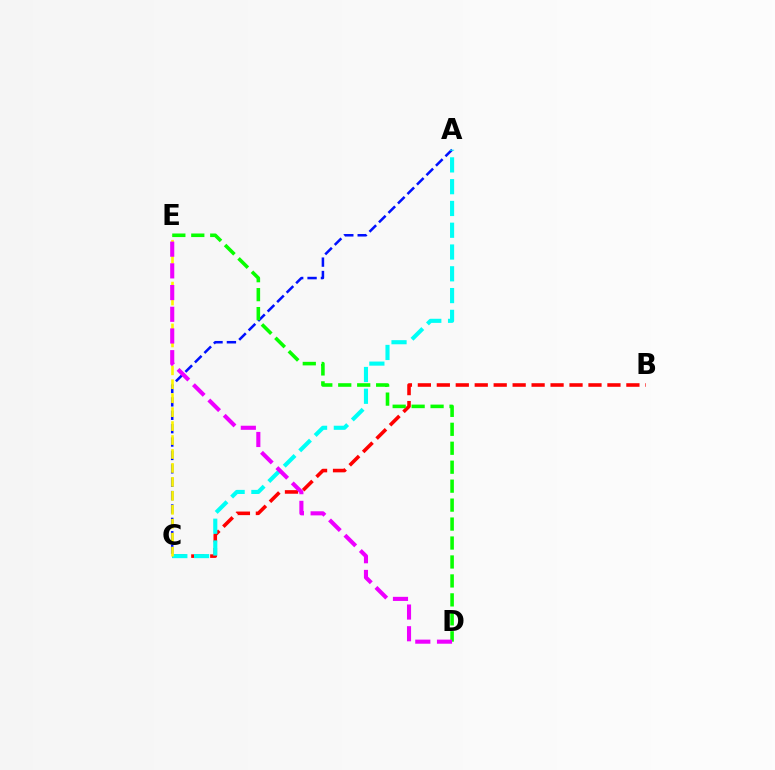{('B', 'C'): [{'color': '#ff0000', 'line_style': 'dashed', 'thickness': 2.58}], ('A', 'C'): [{'color': '#0010ff', 'line_style': 'dashed', 'thickness': 1.82}, {'color': '#00fff6', 'line_style': 'dashed', 'thickness': 2.96}], ('C', 'E'): [{'color': '#fcf500', 'line_style': 'dashed', 'thickness': 1.89}], ('D', 'E'): [{'color': '#08ff00', 'line_style': 'dashed', 'thickness': 2.57}, {'color': '#ee00ff', 'line_style': 'dashed', 'thickness': 2.95}]}